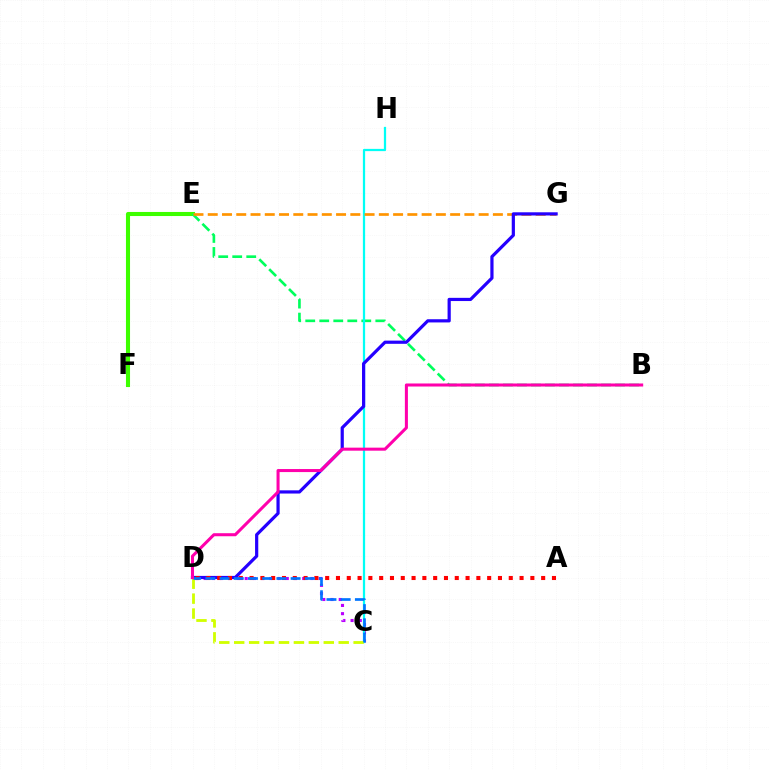{('E', 'F'): [{'color': '#3dff00', 'line_style': 'solid', 'thickness': 2.94}], ('C', 'D'): [{'color': '#b900ff', 'line_style': 'dotted', 'thickness': 2.23}, {'color': '#d1ff00', 'line_style': 'dashed', 'thickness': 2.03}, {'color': '#0074ff', 'line_style': 'dashed', 'thickness': 1.93}], ('B', 'E'): [{'color': '#00ff5c', 'line_style': 'dashed', 'thickness': 1.9}], ('C', 'H'): [{'color': '#00fff6', 'line_style': 'solid', 'thickness': 1.62}], ('E', 'G'): [{'color': '#ff9400', 'line_style': 'dashed', 'thickness': 1.94}], ('D', 'G'): [{'color': '#2500ff', 'line_style': 'solid', 'thickness': 2.3}], ('A', 'D'): [{'color': '#ff0000', 'line_style': 'dotted', 'thickness': 2.93}], ('B', 'D'): [{'color': '#ff00ac', 'line_style': 'solid', 'thickness': 2.19}]}